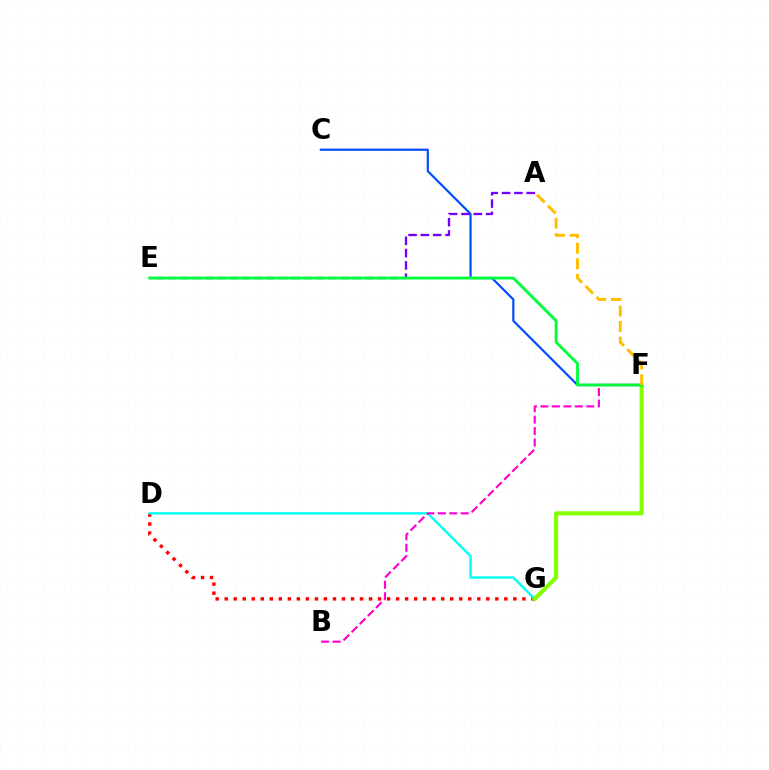{('D', 'G'): [{'color': '#ff0000', 'line_style': 'dotted', 'thickness': 2.45}, {'color': '#00fff6', 'line_style': 'solid', 'thickness': 1.72}], ('C', 'F'): [{'color': '#004bff', 'line_style': 'solid', 'thickness': 1.57}], ('A', 'E'): [{'color': '#7200ff', 'line_style': 'dashed', 'thickness': 1.67}], ('F', 'G'): [{'color': '#84ff00', 'line_style': 'solid', 'thickness': 2.98}], ('B', 'F'): [{'color': '#ff00cf', 'line_style': 'dashed', 'thickness': 1.56}], ('E', 'F'): [{'color': '#00ff39', 'line_style': 'solid', 'thickness': 2.05}], ('A', 'F'): [{'color': '#ffbd00', 'line_style': 'dashed', 'thickness': 2.1}]}